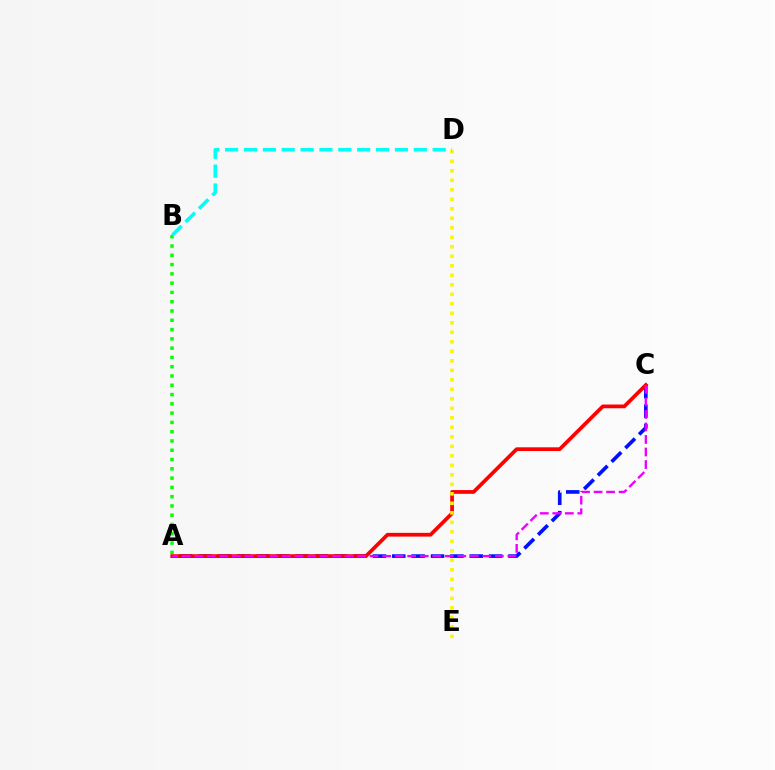{('A', 'C'): [{'color': '#0010ff', 'line_style': 'dashed', 'thickness': 2.63}, {'color': '#ff0000', 'line_style': 'solid', 'thickness': 2.69}, {'color': '#ee00ff', 'line_style': 'dashed', 'thickness': 1.7}], ('A', 'B'): [{'color': '#08ff00', 'line_style': 'dotted', 'thickness': 2.52}], ('D', 'E'): [{'color': '#fcf500', 'line_style': 'dotted', 'thickness': 2.58}], ('B', 'D'): [{'color': '#00fff6', 'line_style': 'dashed', 'thickness': 2.56}]}